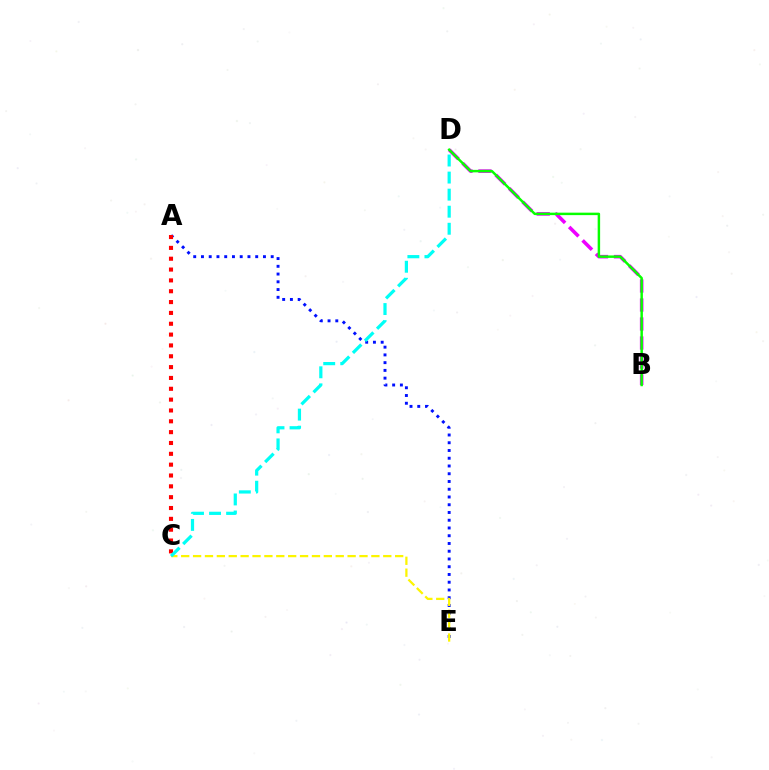{('B', 'D'): [{'color': '#ee00ff', 'line_style': 'dashed', 'thickness': 2.58}, {'color': '#08ff00', 'line_style': 'solid', 'thickness': 1.78}], ('A', 'E'): [{'color': '#0010ff', 'line_style': 'dotted', 'thickness': 2.11}], ('C', 'E'): [{'color': '#fcf500', 'line_style': 'dashed', 'thickness': 1.61}], ('A', 'C'): [{'color': '#ff0000', 'line_style': 'dotted', 'thickness': 2.94}], ('C', 'D'): [{'color': '#00fff6', 'line_style': 'dashed', 'thickness': 2.32}]}